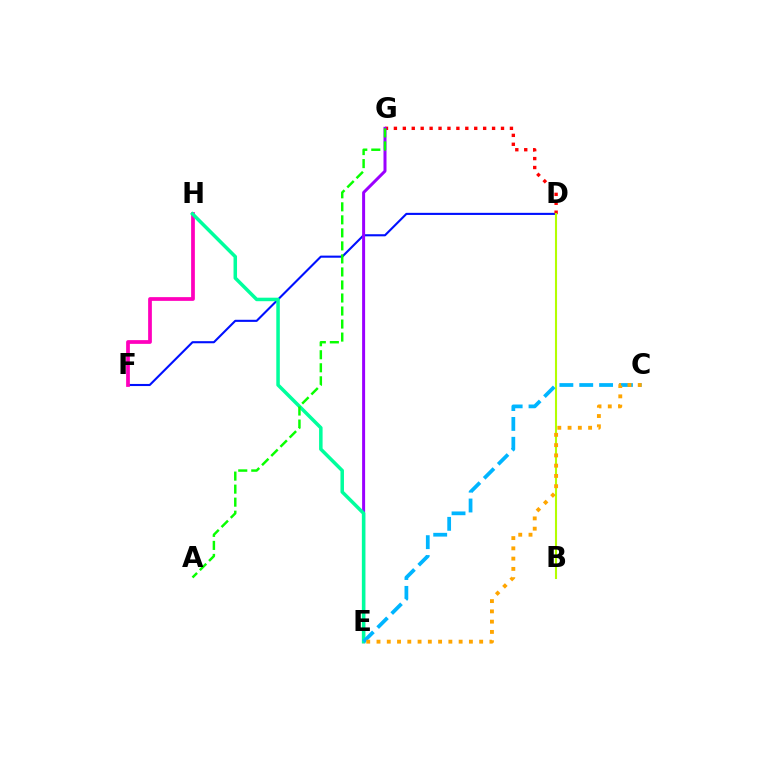{('D', 'F'): [{'color': '#0010ff', 'line_style': 'solid', 'thickness': 1.52}], ('D', 'G'): [{'color': '#ff0000', 'line_style': 'dotted', 'thickness': 2.42}], ('F', 'H'): [{'color': '#ff00bd', 'line_style': 'solid', 'thickness': 2.7}], ('B', 'D'): [{'color': '#b3ff00', 'line_style': 'solid', 'thickness': 1.51}], ('E', 'G'): [{'color': '#9b00ff', 'line_style': 'solid', 'thickness': 2.16}], ('E', 'H'): [{'color': '#00ff9d', 'line_style': 'solid', 'thickness': 2.53}], ('C', 'E'): [{'color': '#00b5ff', 'line_style': 'dashed', 'thickness': 2.7}, {'color': '#ffa500', 'line_style': 'dotted', 'thickness': 2.79}], ('A', 'G'): [{'color': '#08ff00', 'line_style': 'dashed', 'thickness': 1.77}]}